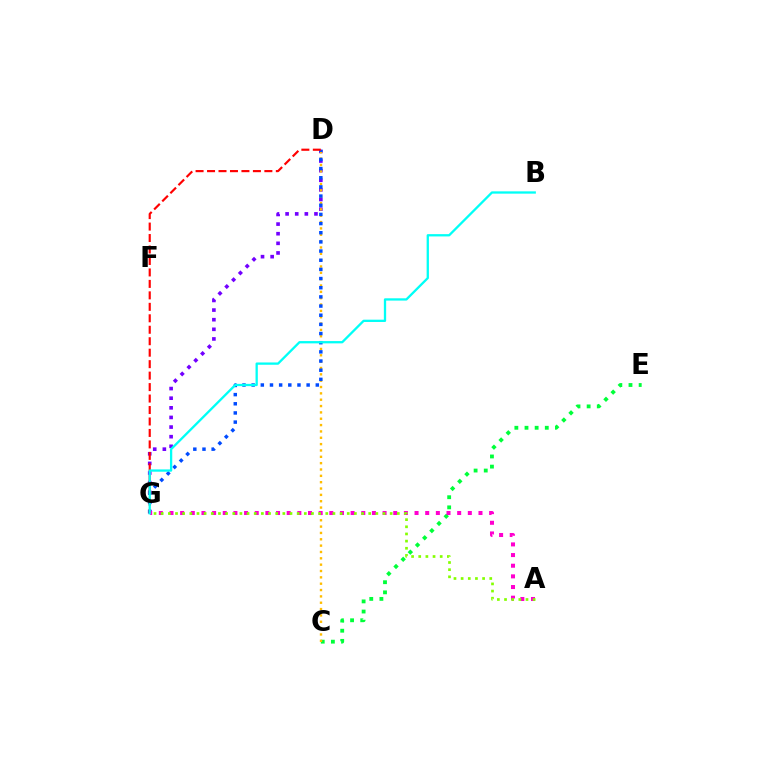{('C', 'E'): [{'color': '#00ff39', 'line_style': 'dotted', 'thickness': 2.76}], ('D', 'G'): [{'color': '#7200ff', 'line_style': 'dotted', 'thickness': 2.61}, {'color': '#004bff', 'line_style': 'dotted', 'thickness': 2.49}, {'color': '#ff0000', 'line_style': 'dashed', 'thickness': 1.56}], ('C', 'D'): [{'color': '#ffbd00', 'line_style': 'dotted', 'thickness': 1.72}], ('A', 'G'): [{'color': '#ff00cf', 'line_style': 'dotted', 'thickness': 2.89}, {'color': '#84ff00', 'line_style': 'dotted', 'thickness': 1.94}], ('B', 'G'): [{'color': '#00fff6', 'line_style': 'solid', 'thickness': 1.65}]}